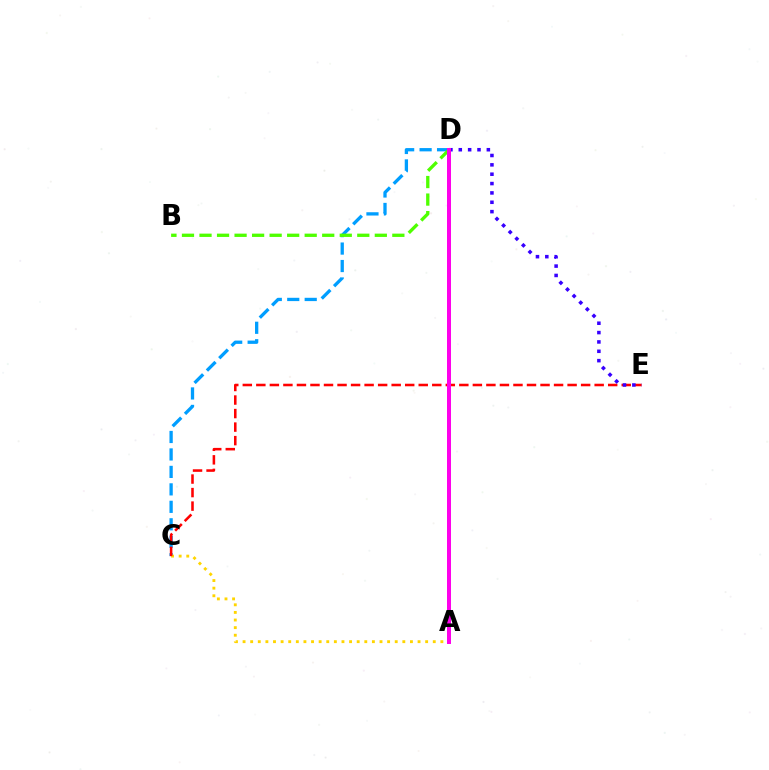{('C', 'D'): [{'color': '#009eff', 'line_style': 'dashed', 'thickness': 2.37}], ('A', 'D'): [{'color': '#00ff86', 'line_style': 'solid', 'thickness': 2.55}, {'color': '#ff00ed', 'line_style': 'solid', 'thickness': 2.87}], ('A', 'C'): [{'color': '#ffd500', 'line_style': 'dotted', 'thickness': 2.07}], ('B', 'D'): [{'color': '#4fff00', 'line_style': 'dashed', 'thickness': 2.38}], ('C', 'E'): [{'color': '#ff0000', 'line_style': 'dashed', 'thickness': 1.84}], ('D', 'E'): [{'color': '#3700ff', 'line_style': 'dotted', 'thickness': 2.54}]}